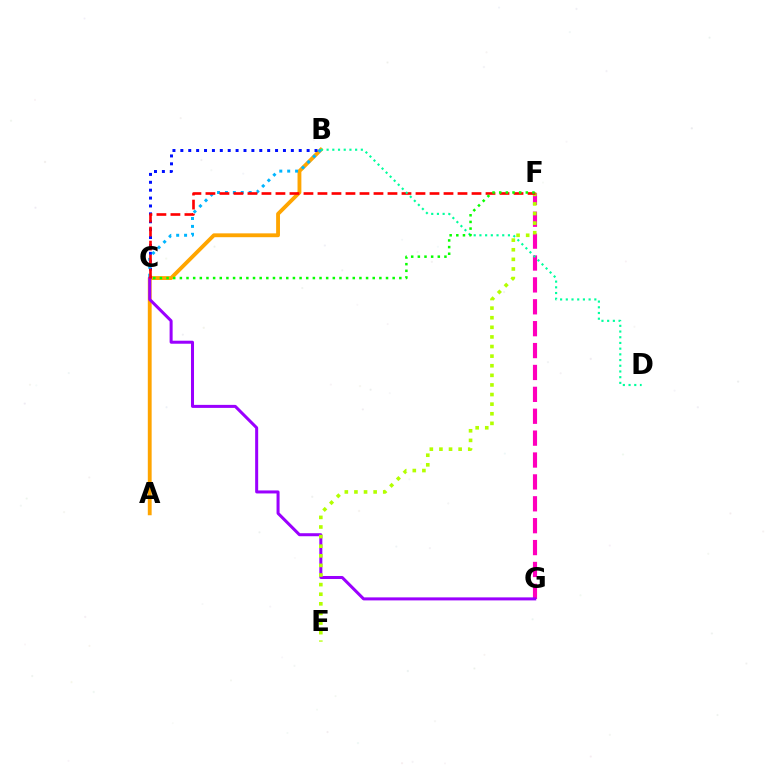{('F', 'G'): [{'color': '#ff00bd', 'line_style': 'dashed', 'thickness': 2.97}], ('A', 'B'): [{'color': '#ffa500', 'line_style': 'solid', 'thickness': 2.77}], ('B', 'C'): [{'color': '#0010ff', 'line_style': 'dotted', 'thickness': 2.14}, {'color': '#00b5ff', 'line_style': 'dotted', 'thickness': 2.15}], ('C', 'G'): [{'color': '#9b00ff', 'line_style': 'solid', 'thickness': 2.17}], ('E', 'F'): [{'color': '#b3ff00', 'line_style': 'dotted', 'thickness': 2.61}], ('C', 'F'): [{'color': '#ff0000', 'line_style': 'dashed', 'thickness': 1.9}, {'color': '#08ff00', 'line_style': 'dotted', 'thickness': 1.81}], ('B', 'D'): [{'color': '#00ff9d', 'line_style': 'dotted', 'thickness': 1.55}]}